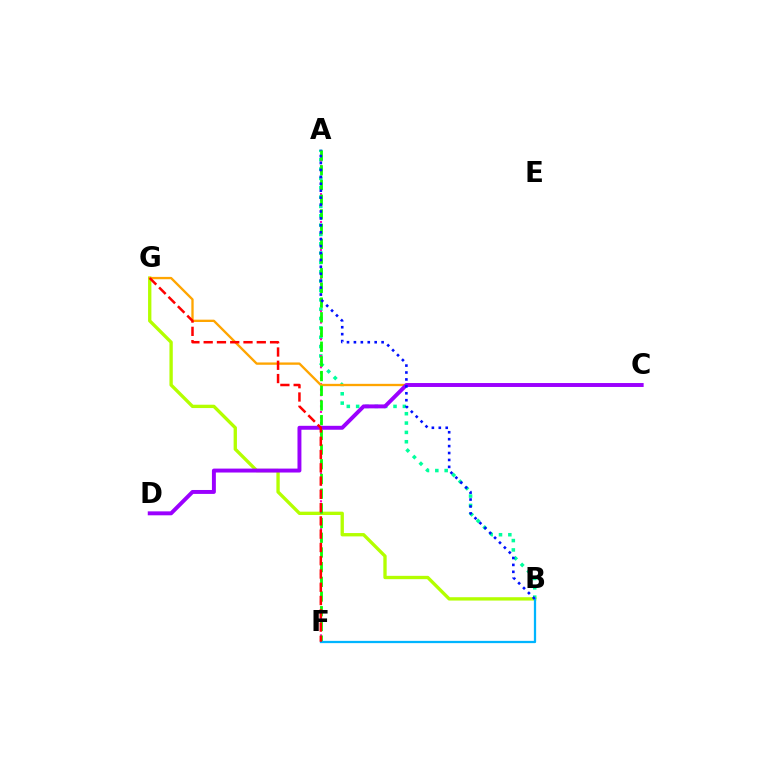{('A', 'B'): [{'color': '#00ff9d', 'line_style': 'dotted', 'thickness': 2.54}, {'color': '#0010ff', 'line_style': 'dotted', 'thickness': 1.88}], ('B', 'G'): [{'color': '#b3ff00', 'line_style': 'solid', 'thickness': 2.4}], ('A', 'F'): [{'color': '#ff00bd', 'line_style': 'dotted', 'thickness': 1.52}, {'color': '#08ff00', 'line_style': 'dashed', 'thickness': 2.0}], ('C', 'G'): [{'color': '#ffa500', 'line_style': 'solid', 'thickness': 1.68}], ('B', 'F'): [{'color': '#00b5ff', 'line_style': 'solid', 'thickness': 1.63}], ('C', 'D'): [{'color': '#9b00ff', 'line_style': 'solid', 'thickness': 2.83}], ('F', 'G'): [{'color': '#ff0000', 'line_style': 'dashed', 'thickness': 1.8}]}